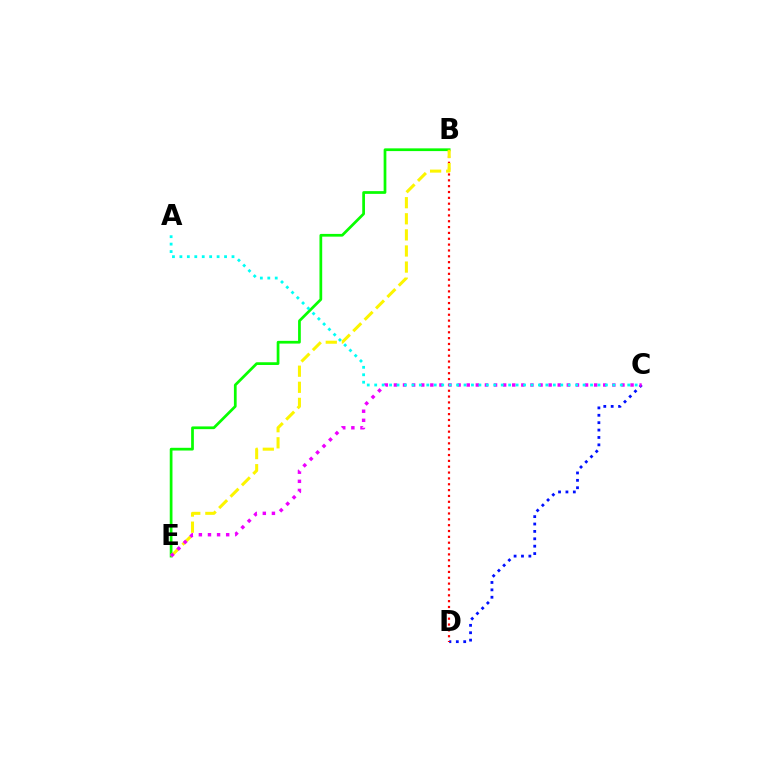{('B', 'E'): [{'color': '#08ff00', 'line_style': 'solid', 'thickness': 1.97}, {'color': '#fcf500', 'line_style': 'dashed', 'thickness': 2.19}], ('C', 'D'): [{'color': '#0010ff', 'line_style': 'dotted', 'thickness': 2.01}], ('B', 'D'): [{'color': '#ff0000', 'line_style': 'dotted', 'thickness': 1.59}], ('C', 'E'): [{'color': '#ee00ff', 'line_style': 'dotted', 'thickness': 2.47}], ('A', 'C'): [{'color': '#00fff6', 'line_style': 'dotted', 'thickness': 2.02}]}